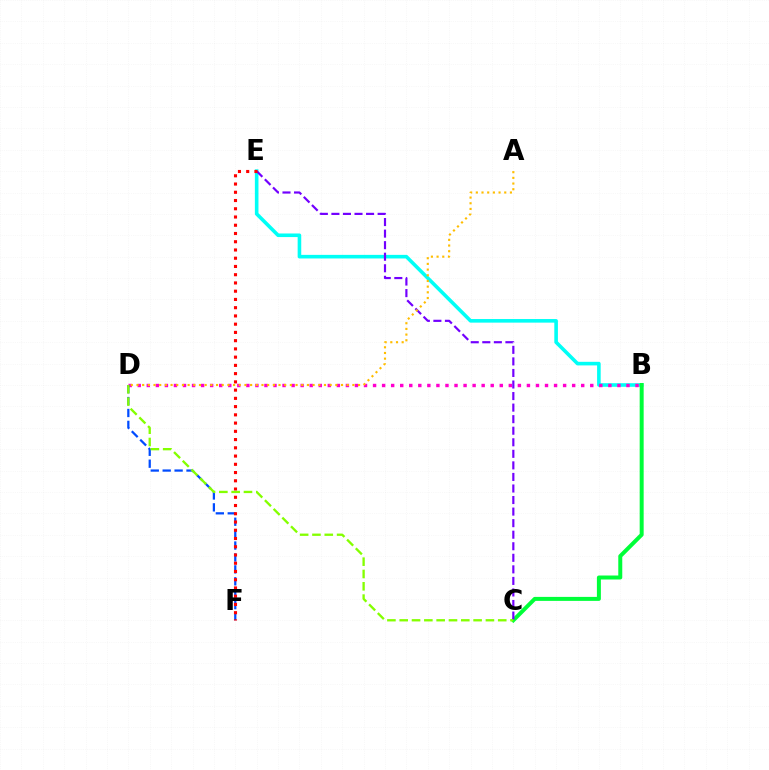{('B', 'E'): [{'color': '#00fff6', 'line_style': 'solid', 'thickness': 2.59}], ('B', 'D'): [{'color': '#ff00cf', 'line_style': 'dotted', 'thickness': 2.46}], ('D', 'F'): [{'color': '#004bff', 'line_style': 'dashed', 'thickness': 1.62}], ('B', 'C'): [{'color': '#00ff39', 'line_style': 'solid', 'thickness': 2.87}], ('C', 'E'): [{'color': '#7200ff', 'line_style': 'dashed', 'thickness': 1.57}], ('E', 'F'): [{'color': '#ff0000', 'line_style': 'dotted', 'thickness': 2.24}], ('C', 'D'): [{'color': '#84ff00', 'line_style': 'dashed', 'thickness': 1.67}], ('A', 'D'): [{'color': '#ffbd00', 'line_style': 'dotted', 'thickness': 1.54}]}